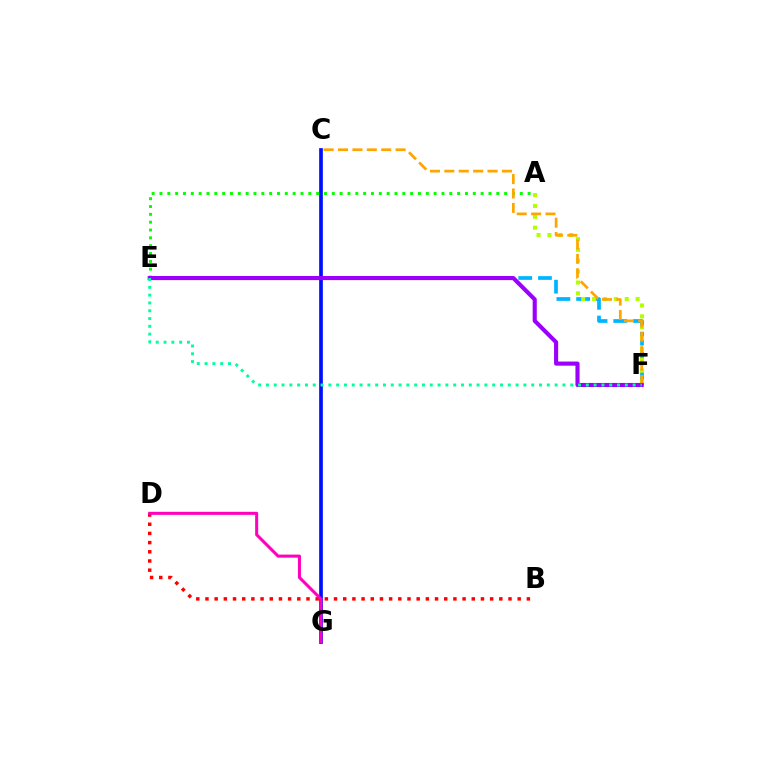{('C', 'G'): [{'color': '#0010ff', 'line_style': 'solid', 'thickness': 2.66}], ('B', 'D'): [{'color': '#ff0000', 'line_style': 'dotted', 'thickness': 2.49}], ('E', 'F'): [{'color': '#00b5ff', 'line_style': 'dashed', 'thickness': 2.68}, {'color': '#9b00ff', 'line_style': 'solid', 'thickness': 2.96}, {'color': '#00ff9d', 'line_style': 'dotted', 'thickness': 2.12}], ('D', 'G'): [{'color': '#ff00bd', 'line_style': 'solid', 'thickness': 2.19}], ('A', 'F'): [{'color': '#b3ff00', 'line_style': 'dotted', 'thickness': 2.95}], ('A', 'E'): [{'color': '#08ff00', 'line_style': 'dotted', 'thickness': 2.13}], ('C', 'F'): [{'color': '#ffa500', 'line_style': 'dashed', 'thickness': 1.96}]}